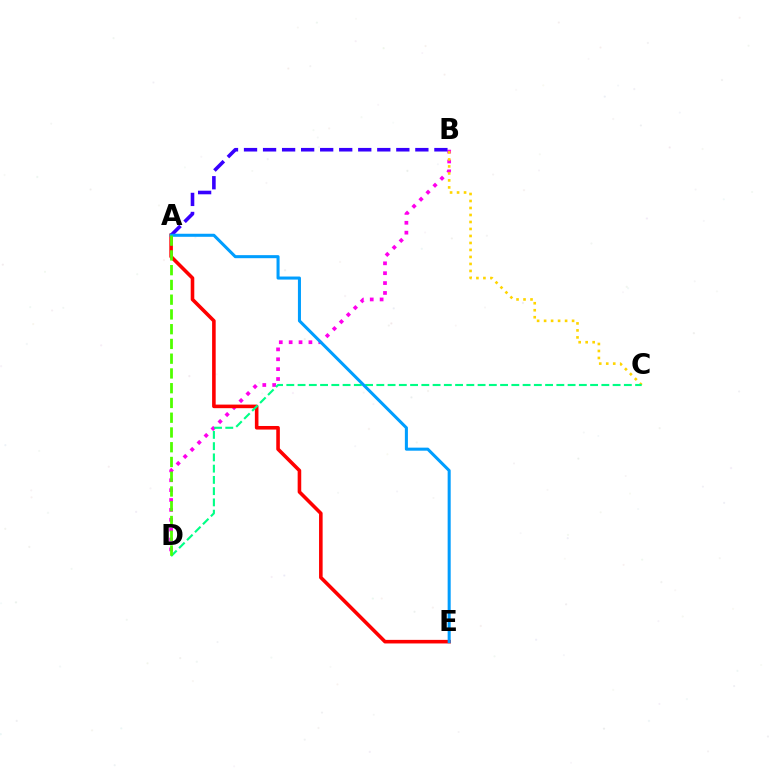{('B', 'D'): [{'color': '#ff00ed', 'line_style': 'dotted', 'thickness': 2.68}], ('A', 'E'): [{'color': '#ff0000', 'line_style': 'solid', 'thickness': 2.58}, {'color': '#009eff', 'line_style': 'solid', 'thickness': 2.19}], ('A', 'B'): [{'color': '#3700ff', 'line_style': 'dashed', 'thickness': 2.59}], ('B', 'C'): [{'color': '#ffd500', 'line_style': 'dotted', 'thickness': 1.9}], ('C', 'D'): [{'color': '#00ff86', 'line_style': 'dashed', 'thickness': 1.53}], ('A', 'D'): [{'color': '#4fff00', 'line_style': 'dashed', 'thickness': 2.0}]}